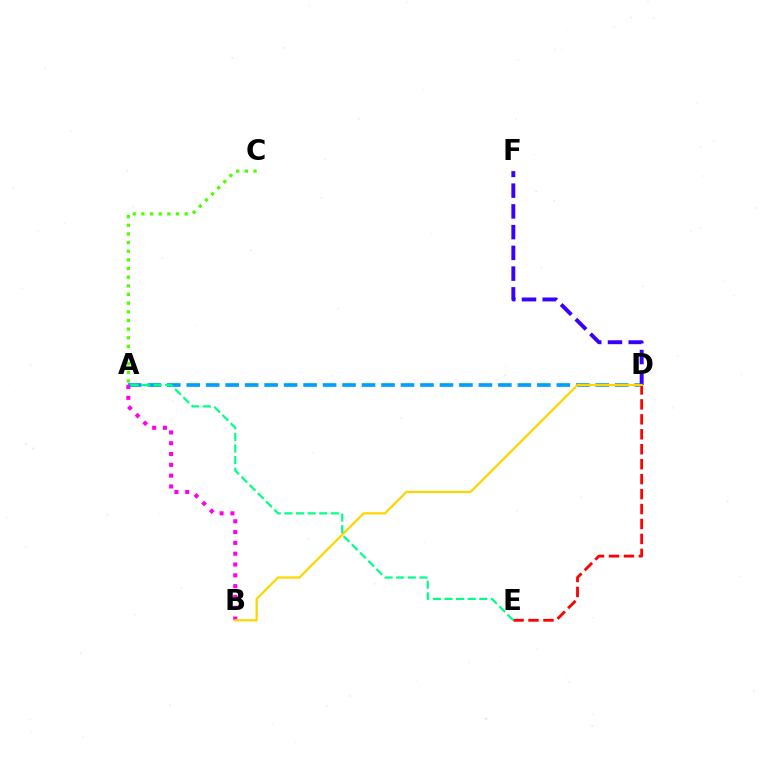{('A', 'D'): [{'color': '#009eff', 'line_style': 'dashed', 'thickness': 2.65}], ('D', 'F'): [{'color': '#3700ff', 'line_style': 'dashed', 'thickness': 2.82}], ('A', 'C'): [{'color': '#4fff00', 'line_style': 'dotted', 'thickness': 2.35}], ('D', 'E'): [{'color': '#ff0000', 'line_style': 'dashed', 'thickness': 2.03}], ('A', 'B'): [{'color': '#ff00ed', 'line_style': 'dotted', 'thickness': 2.94}], ('B', 'D'): [{'color': '#ffd500', 'line_style': 'solid', 'thickness': 1.62}], ('A', 'E'): [{'color': '#00ff86', 'line_style': 'dashed', 'thickness': 1.58}]}